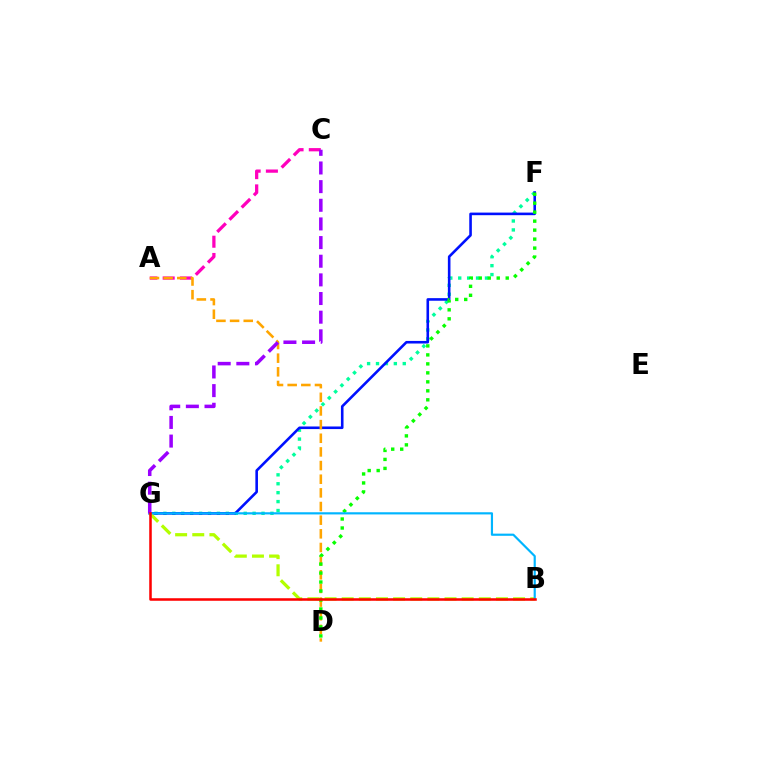{('F', 'G'): [{'color': '#00ff9d', 'line_style': 'dotted', 'thickness': 2.42}, {'color': '#0010ff', 'line_style': 'solid', 'thickness': 1.87}], ('A', 'C'): [{'color': '#ff00bd', 'line_style': 'dashed', 'thickness': 2.34}], ('A', 'D'): [{'color': '#ffa500', 'line_style': 'dashed', 'thickness': 1.85}], ('D', 'F'): [{'color': '#08ff00', 'line_style': 'dotted', 'thickness': 2.44}], ('B', 'G'): [{'color': '#b3ff00', 'line_style': 'dashed', 'thickness': 2.33}, {'color': '#00b5ff', 'line_style': 'solid', 'thickness': 1.57}, {'color': '#ff0000', 'line_style': 'solid', 'thickness': 1.83}], ('C', 'G'): [{'color': '#9b00ff', 'line_style': 'dashed', 'thickness': 2.53}]}